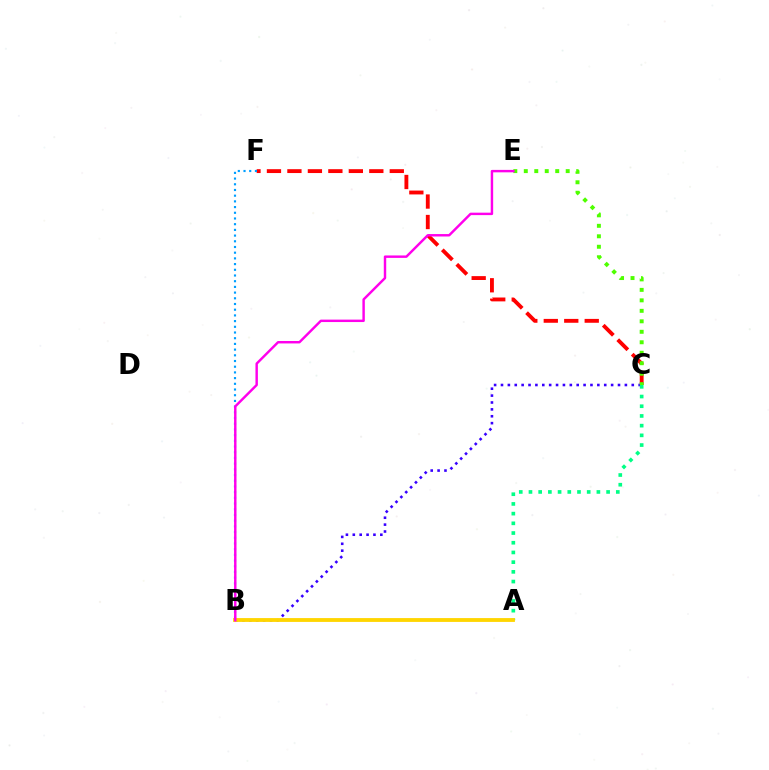{('C', 'F'): [{'color': '#ff0000', 'line_style': 'dashed', 'thickness': 2.78}], ('B', 'C'): [{'color': '#3700ff', 'line_style': 'dotted', 'thickness': 1.87}], ('C', 'E'): [{'color': '#4fff00', 'line_style': 'dotted', 'thickness': 2.85}], ('A', 'C'): [{'color': '#00ff86', 'line_style': 'dotted', 'thickness': 2.64}], ('B', 'F'): [{'color': '#009eff', 'line_style': 'dotted', 'thickness': 1.55}], ('A', 'B'): [{'color': '#ffd500', 'line_style': 'solid', 'thickness': 2.76}], ('B', 'E'): [{'color': '#ff00ed', 'line_style': 'solid', 'thickness': 1.76}]}